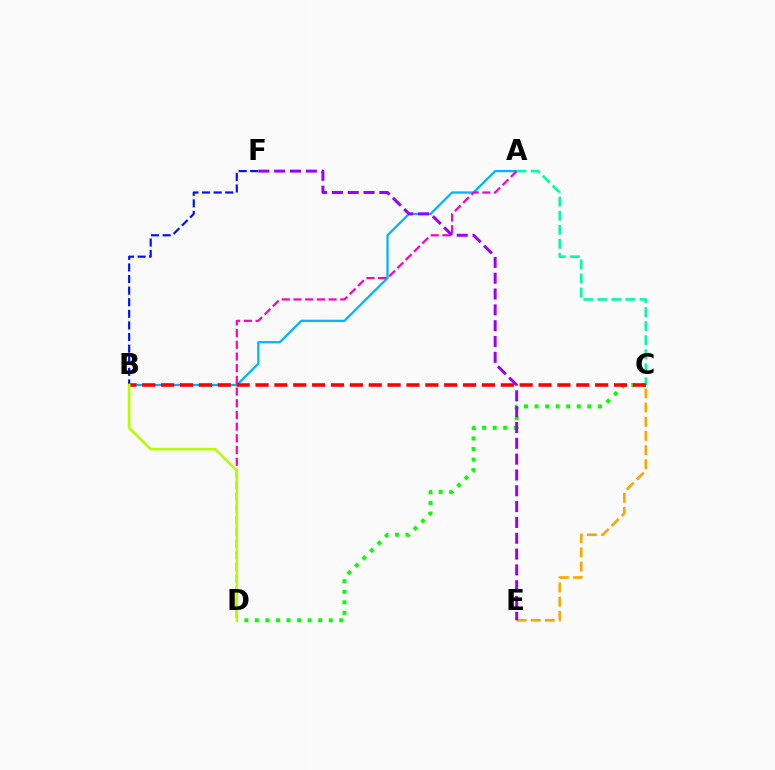{('A', 'B'): [{'color': '#00b5ff', 'line_style': 'solid', 'thickness': 1.63}], ('B', 'F'): [{'color': '#0010ff', 'line_style': 'dashed', 'thickness': 1.58}], ('A', 'D'): [{'color': '#ff00bd', 'line_style': 'dashed', 'thickness': 1.59}], ('C', 'E'): [{'color': '#ffa500', 'line_style': 'dashed', 'thickness': 1.93}], ('C', 'D'): [{'color': '#08ff00', 'line_style': 'dotted', 'thickness': 2.87}], ('A', 'C'): [{'color': '#00ff9d', 'line_style': 'dashed', 'thickness': 1.91}], ('B', 'C'): [{'color': '#ff0000', 'line_style': 'dashed', 'thickness': 2.56}], ('B', 'D'): [{'color': '#b3ff00', 'line_style': 'solid', 'thickness': 1.88}], ('E', 'F'): [{'color': '#9b00ff', 'line_style': 'dashed', 'thickness': 2.15}]}